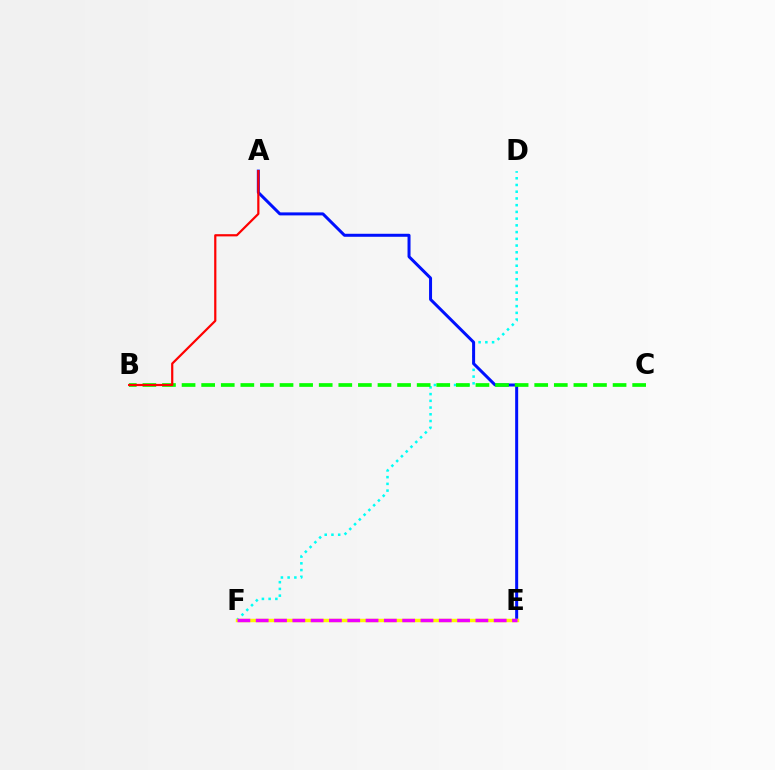{('D', 'F'): [{'color': '#00fff6', 'line_style': 'dotted', 'thickness': 1.83}], ('A', 'E'): [{'color': '#0010ff', 'line_style': 'solid', 'thickness': 2.16}], ('B', 'C'): [{'color': '#08ff00', 'line_style': 'dashed', 'thickness': 2.66}], ('A', 'B'): [{'color': '#ff0000', 'line_style': 'solid', 'thickness': 1.59}], ('E', 'F'): [{'color': '#fcf500', 'line_style': 'solid', 'thickness': 2.5}, {'color': '#ee00ff', 'line_style': 'dashed', 'thickness': 2.49}]}